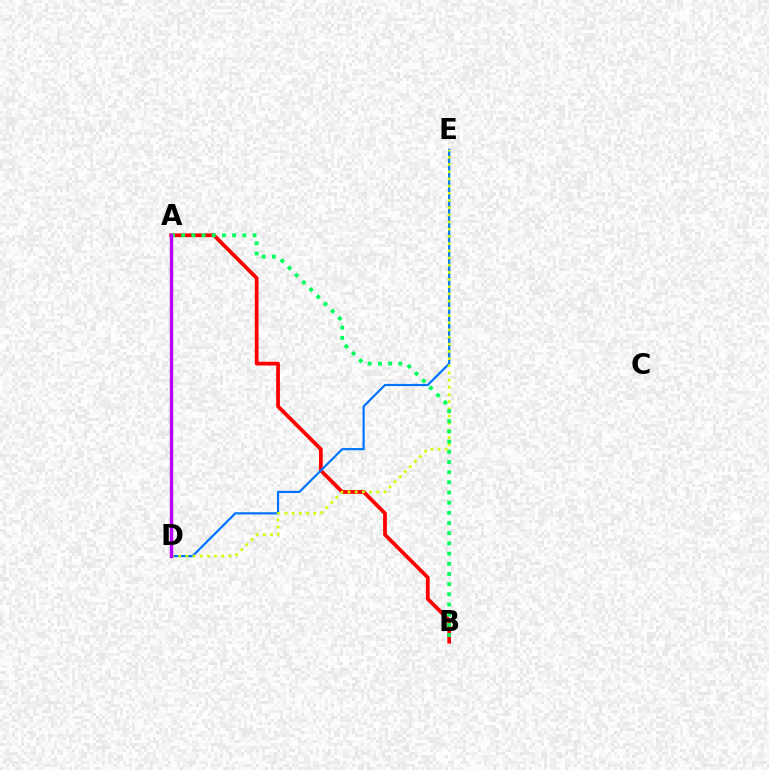{('A', 'B'): [{'color': '#ff0000', 'line_style': 'solid', 'thickness': 2.7}, {'color': '#00ff5c', 'line_style': 'dotted', 'thickness': 2.77}], ('D', 'E'): [{'color': '#0074ff', 'line_style': 'solid', 'thickness': 1.58}, {'color': '#d1ff00', 'line_style': 'dotted', 'thickness': 1.95}], ('A', 'D'): [{'color': '#b900ff', 'line_style': 'solid', 'thickness': 2.45}]}